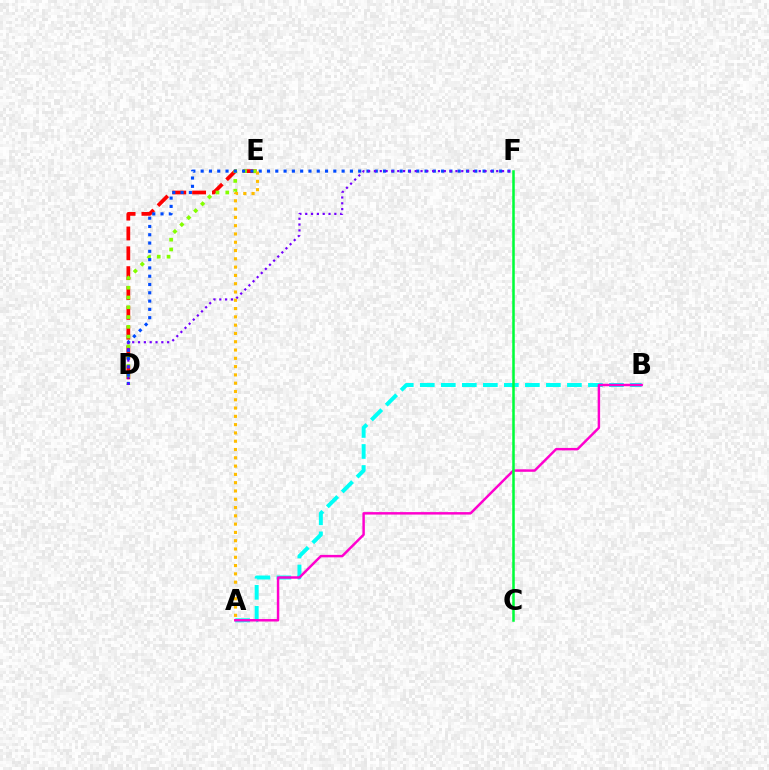{('D', 'E'): [{'color': '#ff0000', 'line_style': 'dashed', 'thickness': 2.69}, {'color': '#84ff00', 'line_style': 'dotted', 'thickness': 2.66}], ('A', 'B'): [{'color': '#00fff6', 'line_style': 'dashed', 'thickness': 2.86}, {'color': '#ff00cf', 'line_style': 'solid', 'thickness': 1.78}], ('D', 'F'): [{'color': '#004bff', 'line_style': 'dotted', 'thickness': 2.25}, {'color': '#7200ff', 'line_style': 'dotted', 'thickness': 1.58}], ('C', 'F'): [{'color': '#00ff39', 'line_style': 'solid', 'thickness': 1.82}], ('A', 'E'): [{'color': '#ffbd00', 'line_style': 'dotted', 'thickness': 2.25}]}